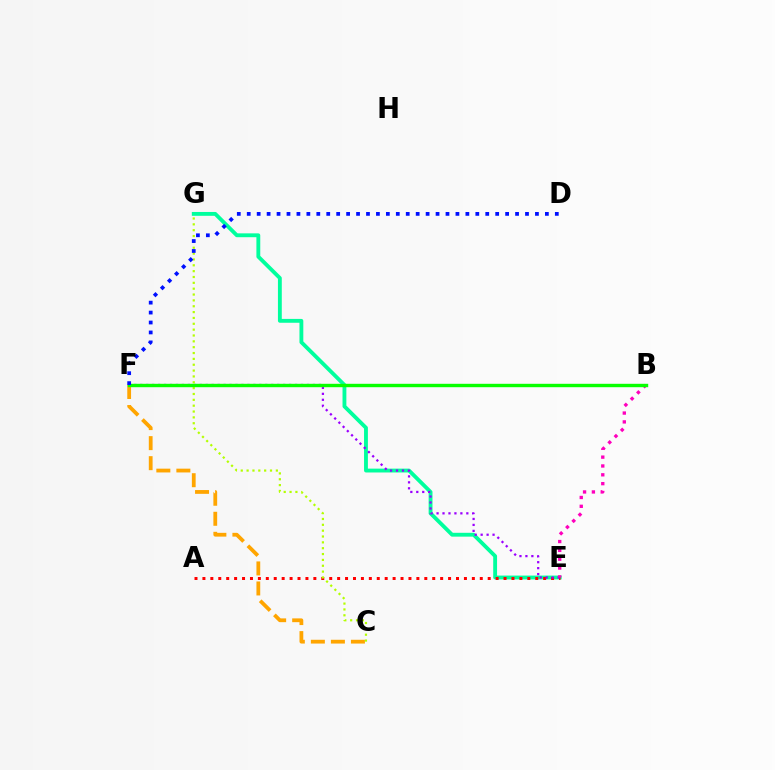{('B', 'F'): [{'color': '#00b5ff', 'line_style': 'solid', 'thickness': 2.15}, {'color': '#08ff00', 'line_style': 'solid', 'thickness': 2.45}], ('E', 'G'): [{'color': '#00ff9d', 'line_style': 'solid', 'thickness': 2.77}], ('A', 'E'): [{'color': '#ff0000', 'line_style': 'dotted', 'thickness': 2.15}], ('E', 'F'): [{'color': '#9b00ff', 'line_style': 'dotted', 'thickness': 1.62}], ('B', 'E'): [{'color': '#ff00bd', 'line_style': 'dotted', 'thickness': 2.4}], ('C', 'F'): [{'color': '#ffa500', 'line_style': 'dashed', 'thickness': 2.72}], ('C', 'G'): [{'color': '#b3ff00', 'line_style': 'dotted', 'thickness': 1.59}], ('D', 'F'): [{'color': '#0010ff', 'line_style': 'dotted', 'thickness': 2.7}]}